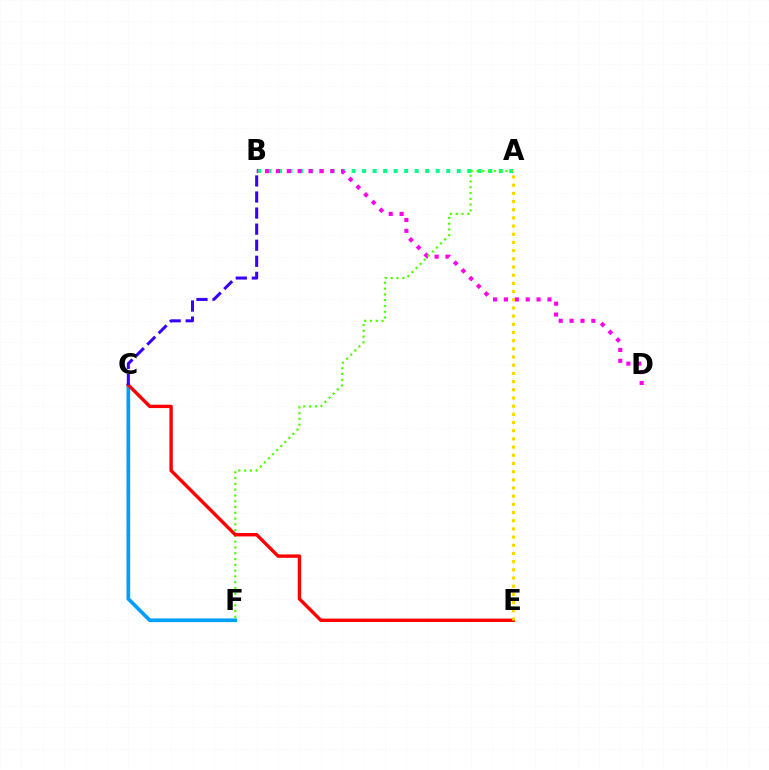{('C', 'F'): [{'color': '#009eff', 'line_style': 'solid', 'thickness': 2.66}], ('A', 'B'): [{'color': '#00ff86', 'line_style': 'dotted', 'thickness': 2.86}], ('B', 'D'): [{'color': '#ff00ed', 'line_style': 'dotted', 'thickness': 2.96}], ('A', 'F'): [{'color': '#4fff00', 'line_style': 'dotted', 'thickness': 1.57}], ('C', 'E'): [{'color': '#ff0000', 'line_style': 'solid', 'thickness': 2.44}], ('A', 'E'): [{'color': '#ffd500', 'line_style': 'dotted', 'thickness': 2.22}], ('B', 'C'): [{'color': '#3700ff', 'line_style': 'dashed', 'thickness': 2.18}]}